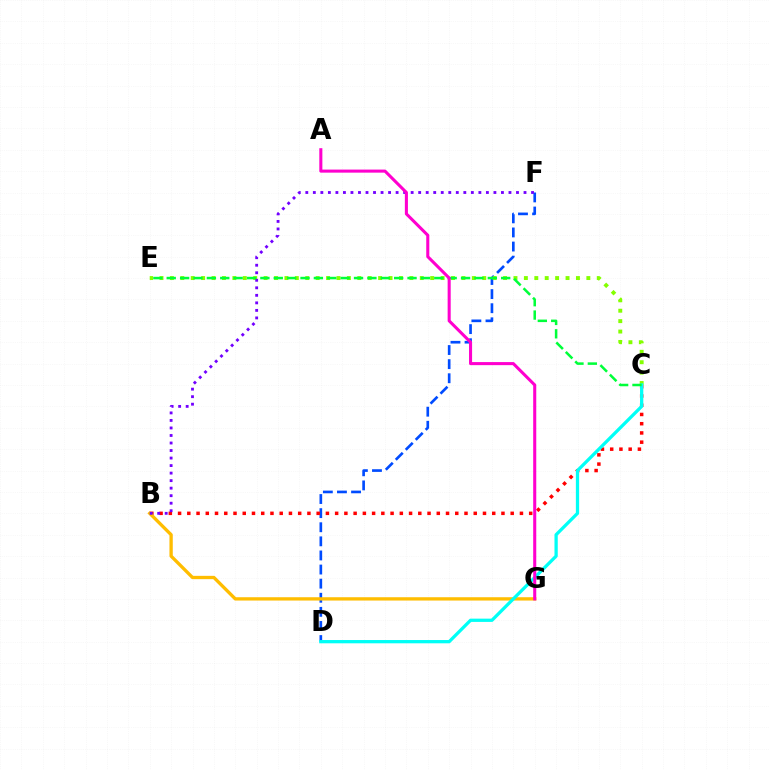{('D', 'F'): [{'color': '#004bff', 'line_style': 'dashed', 'thickness': 1.92}], ('B', 'C'): [{'color': '#ff0000', 'line_style': 'dotted', 'thickness': 2.51}], ('C', 'E'): [{'color': '#84ff00', 'line_style': 'dotted', 'thickness': 2.83}, {'color': '#00ff39', 'line_style': 'dashed', 'thickness': 1.82}], ('B', 'G'): [{'color': '#ffbd00', 'line_style': 'solid', 'thickness': 2.39}], ('C', 'D'): [{'color': '#00fff6', 'line_style': 'solid', 'thickness': 2.35}], ('B', 'F'): [{'color': '#7200ff', 'line_style': 'dotted', 'thickness': 2.04}], ('A', 'G'): [{'color': '#ff00cf', 'line_style': 'solid', 'thickness': 2.21}]}